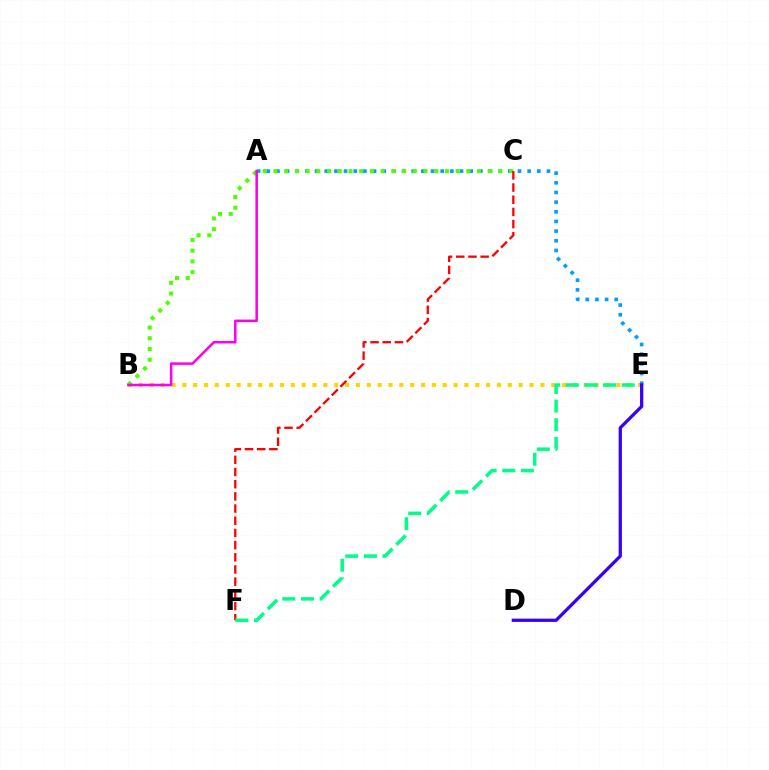{('B', 'E'): [{'color': '#ffd500', 'line_style': 'dotted', 'thickness': 2.95}], ('A', 'E'): [{'color': '#009eff', 'line_style': 'dotted', 'thickness': 2.63}], ('B', 'C'): [{'color': '#4fff00', 'line_style': 'dotted', 'thickness': 2.91}], ('C', 'F'): [{'color': '#ff0000', 'line_style': 'dashed', 'thickness': 1.66}], ('A', 'B'): [{'color': '#ff00ed', 'line_style': 'solid', 'thickness': 1.83}], ('E', 'F'): [{'color': '#00ff86', 'line_style': 'dashed', 'thickness': 2.53}], ('D', 'E'): [{'color': '#3700ff', 'line_style': 'solid', 'thickness': 2.35}]}